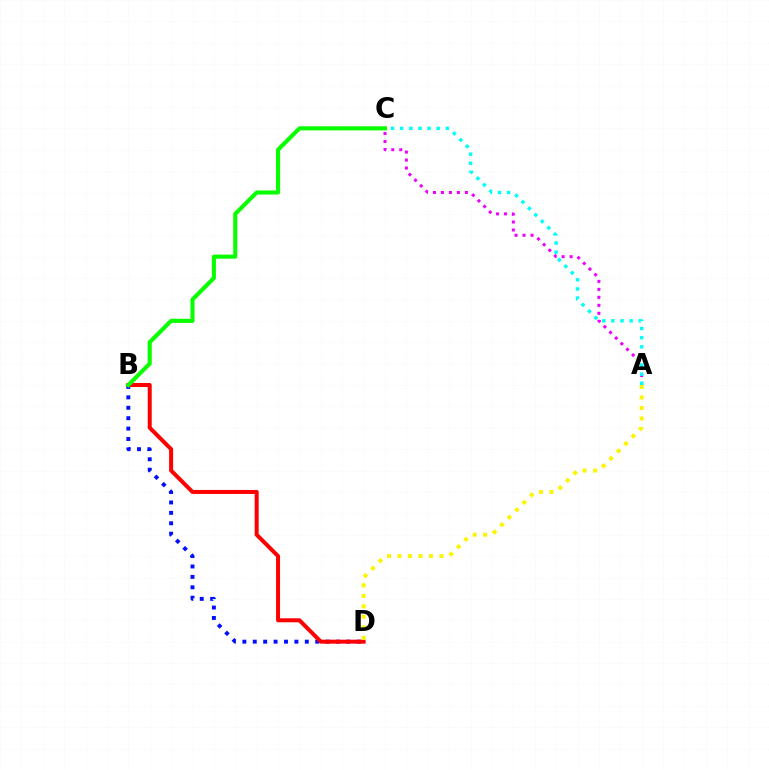{('A', 'C'): [{'color': '#ee00ff', 'line_style': 'dotted', 'thickness': 2.17}, {'color': '#00fff6', 'line_style': 'dotted', 'thickness': 2.48}], ('B', 'D'): [{'color': '#0010ff', 'line_style': 'dotted', 'thickness': 2.83}, {'color': '#ff0000', 'line_style': 'solid', 'thickness': 2.88}], ('A', 'D'): [{'color': '#fcf500', 'line_style': 'dotted', 'thickness': 2.85}], ('B', 'C'): [{'color': '#08ff00', 'line_style': 'solid', 'thickness': 2.94}]}